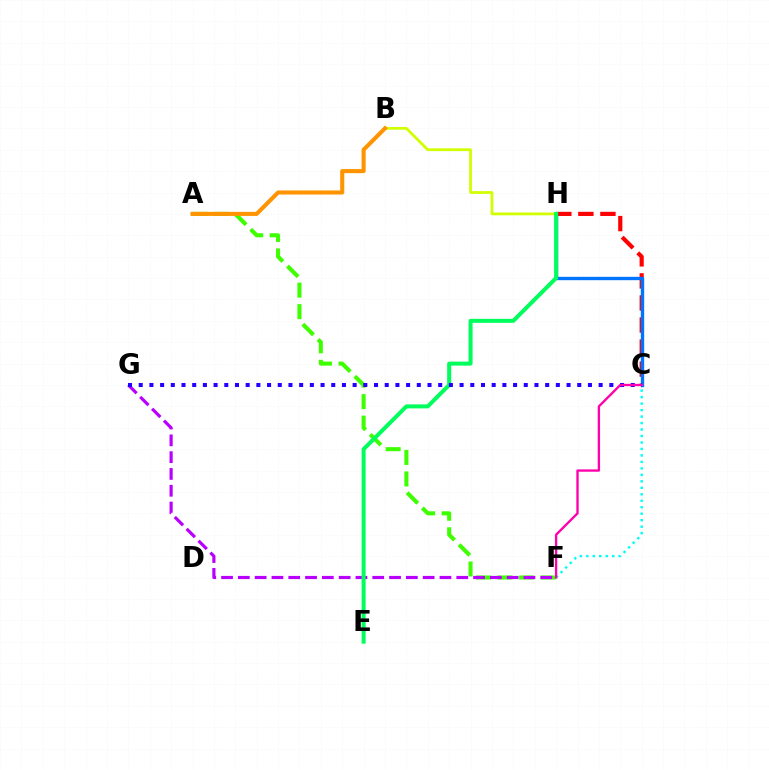{('A', 'F'): [{'color': '#3dff00', 'line_style': 'dashed', 'thickness': 2.92}], ('C', 'H'): [{'color': '#ff0000', 'line_style': 'dashed', 'thickness': 3.0}, {'color': '#0074ff', 'line_style': 'solid', 'thickness': 2.42}], ('B', 'H'): [{'color': '#d1ff00', 'line_style': 'solid', 'thickness': 2.0}], ('A', 'B'): [{'color': '#ff9400', 'line_style': 'solid', 'thickness': 2.94}], ('F', 'G'): [{'color': '#b900ff', 'line_style': 'dashed', 'thickness': 2.28}], ('E', 'H'): [{'color': '#00ff5c', 'line_style': 'solid', 'thickness': 2.89}], ('C', 'G'): [{'color': '#2500ff', 'line_style': 'dotted', 'thickness': 2.91}], ('C', 'F'): [{'color': '#00fff6', 'line_style': 'dotted', 'thickness': 1.76}, {'color': '#ff00ac', 'line_style': 'solid', 'thickness': 1.68}]}